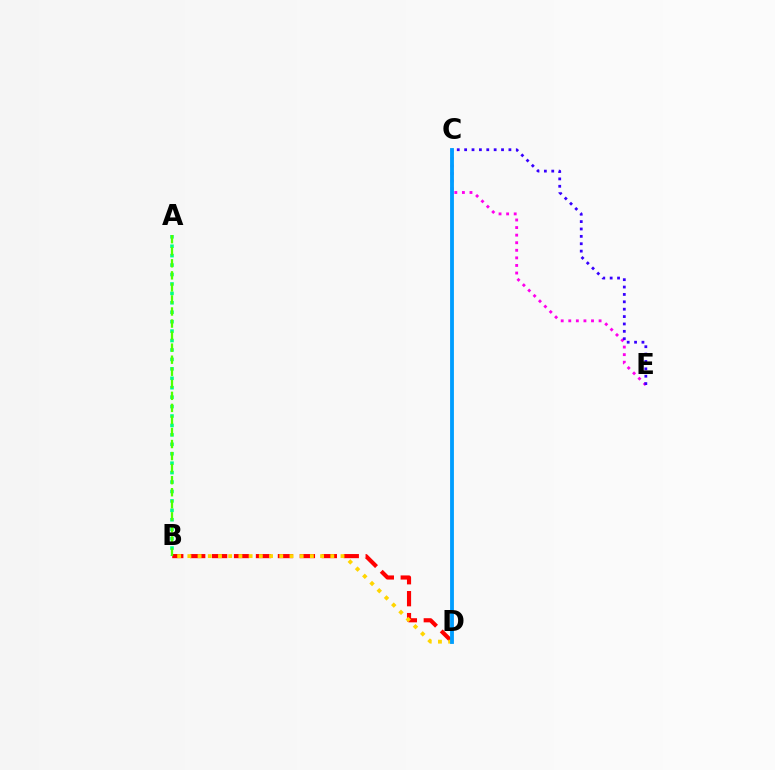{('A', 'B'): [{'color': '#00ff86', 'line_style': 'dotted', 'thickness': 2.56}, {'color': '#4fff00', 'line_style': 'dashed', 'thickness': 1.64}], ('C', 'E'): [{'color': '#ff00ed', 'line_style': 'dotted', 'thickness': 2.06}, {'color': '#3700ff', 'line_style': 'dotted', 'thickness': 2.01}], ('B', 'D'): [{'color': '#ff0000', 'line_style': 'dashed', 'thickness': 2.98}, {'color': '#ffd500', 'line_style': 'dotted', 'thickness': 2.77}], ('C', 'D'): [{'color': '#009eff', 'line_style': 'solid', 'thickness': 2.76}]}